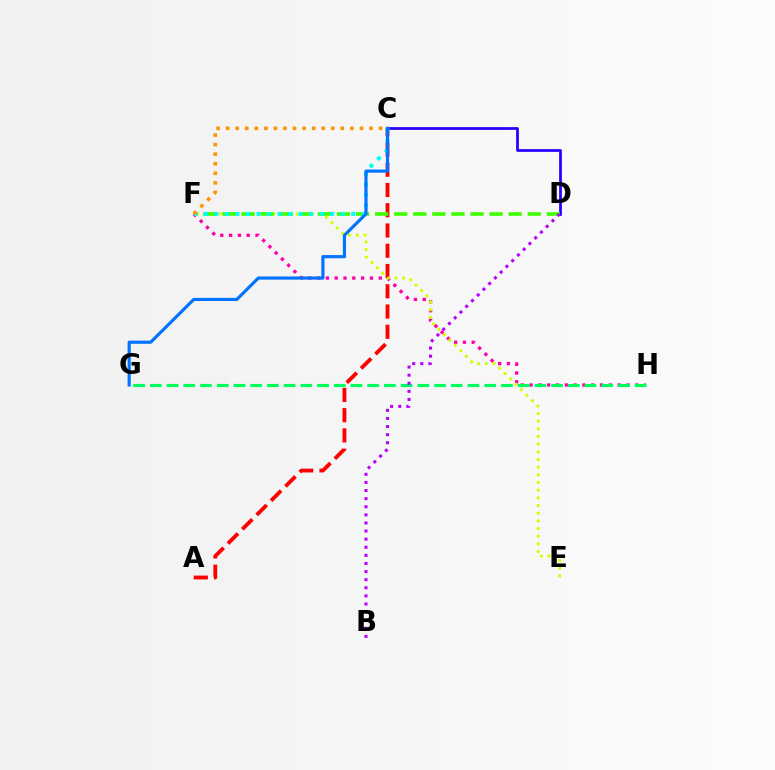{('A', 'C'): [{'color': '#ff0000', 'line_style': 'dashed', 'thickness': 2.75}], ('C', 'D'): [{'color': '#2500ff', 'line_style': 'solid', 'thickness': 1.98}], ('F', 'H'): [{'color': '#ff00ac', 'line_style': 'dotted', 'thickness': 2.39}], ('E', 'F'): [{'color': '#d1ff00', 'line_style': 'dotted', 'thickness': 2.08}], ('D', 'F'): [{'color': '#3dff00', 'line_style': 'dashed', 'thickness': 2.59}], ('C', 'F'): [{'color': '#00fff6', 'line_style': 'dotted', 'thickness': 2.86}, {'color': '#ff9400', 'line_style': 'dotted', 'thickness': 2.6}], ('C', 'G'): [{'color': '#0074ff', 'line_style': 'solid', 'thickness': 2.28}], ('G', 'H'): [{'color': '#00ff5c', 'line_style': 'dashed', 'thickness': 2.27}], ('B', 'D'): [{'color': '#b900ff', 'line_style': 'dotted', 'thickness': 2.2}]}